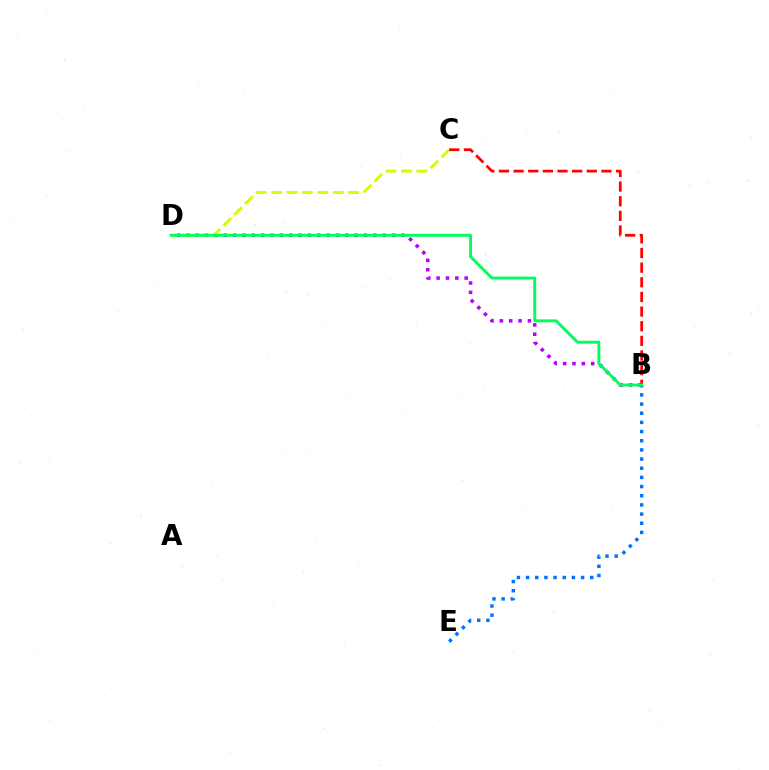{('B', 'D'): [{'color': '#b900ff', 'line_style': 'dotted', 'thickness': 2.54}, {'color': '#00ff5c', 'line_style': 'solid', 'thickness': 2.1}], ('C', 'D'): [{'color': '#d1ff00', 'line_style': 'dashed', 'thickness': 2.09}], ('B', 'E'): [{'color': '#0074ff', 'line_style': 'dotted', 'thickness': 2.49}], ('B', 'C'): [{'color': '#ff0000', 'line_style': 'dashed', 'thickness': 1.99}]}